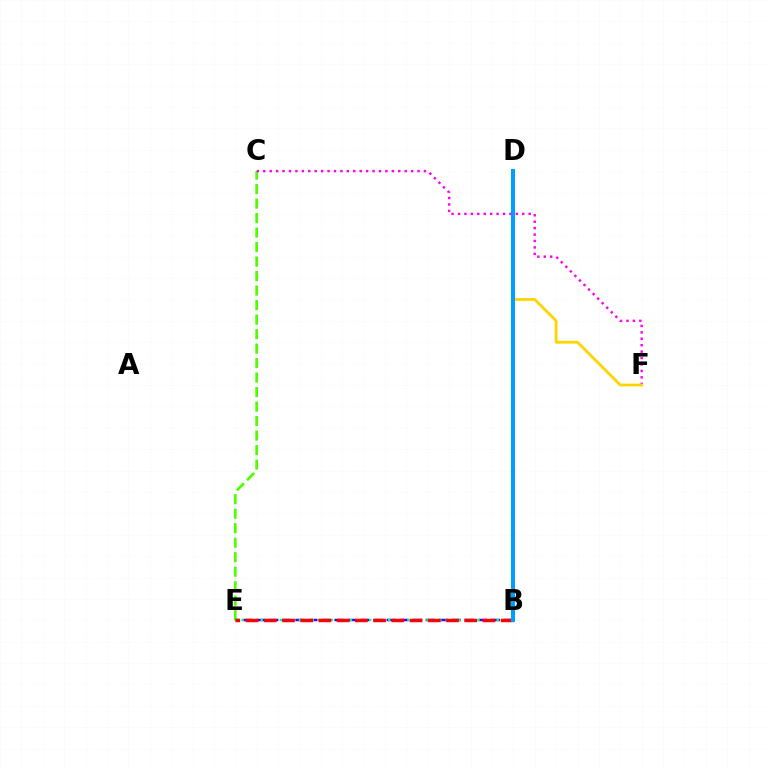{('C', 'E'): [{'color': '#4fff00', 'line_style': 'dashed', 'thickness': 1.97}], ('B', 'E'): [{'color': '#3700ff', 'line_style': 'dashed', 'thickness': 1.77}, {'color': '#00ff86', 'line_style': 'dotted', 'thickness': 1.73}, {'color': '#ff0000', 'line_style': 'dashed', 'thickness': 2.48}], ('C', 'F'): [{'color': '#ff00ed', 'line_style': 'dotted', 'thickness': 1.75}], ('D', 'F'): [{'color': '#ffd500', 'line_style': 'solid', 'thickness': 2.02}], ('B', 'D'): [{'color': '#009eff', 'line_style': 'solid', 'thickness': 2.9}]}